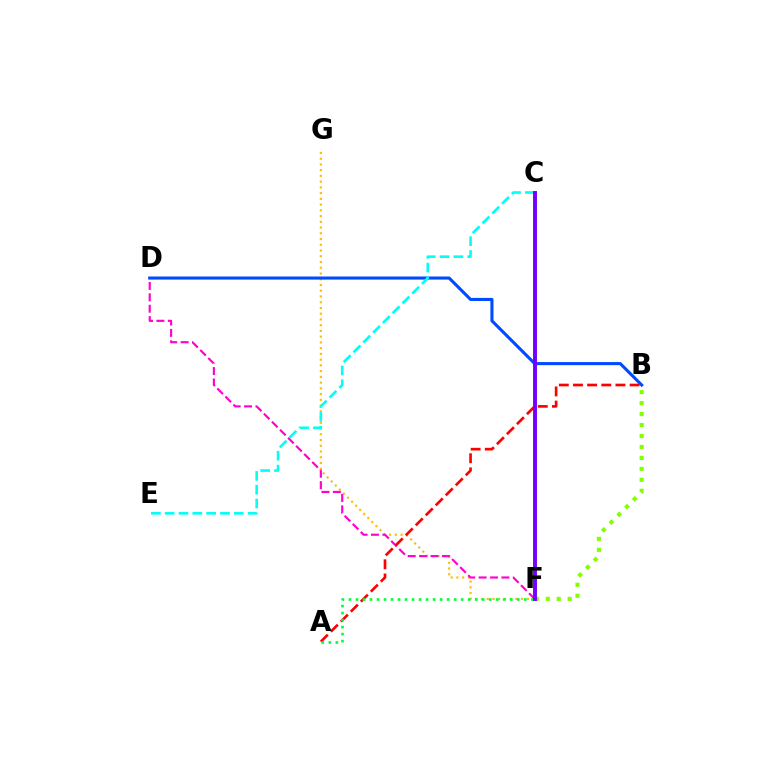{('B', 'F'): [{'color': '#84ff00', 'line_style': 'dotted', 'thickness': 2.98}], ('F', 'G'): [{'color': '#ffbd00', 'line_style': 'dotted', 'thickness': 1.56}], ('D', 'F'): [{'color': '#ff00cf', 'line_style': 'dashed', 'thickness': 1.55}], ('B', 'D'): [{'color': '#004bff', 'line_style': 'solid', 'thickness': 2.23}], ('A', 'B'): [{'color': '#ff0000', 'line_style': 'dashed', 'thickness': 1.92}], ('A', 'F'): [{'color': '#00ff39', 'line_style': 'dotted', 'thickness': 1.91}], ('C', 'E'): [{'color': '#00fff6', 'line_style': 'dashed', 'thickness': 1.88}], ('C', 'F'): [{'color': '#7200ff', 'line_style': 'solid', 'thickness': 2.81}]}